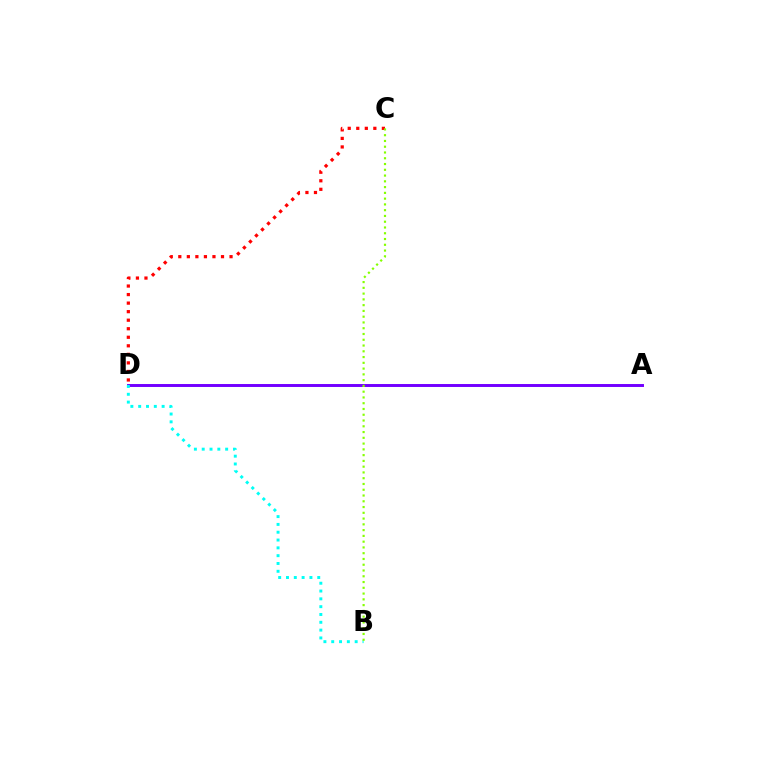{('A', 'D'): [{'color': '#7200ff', 'line_style': 'solid', 'thickness': 2.12}], ('C', 'D'): [{'color': '#ff0000', 'line_style': 'dotted', 'thickness': 2.32}], ('B', 'D'): [{'color': '#00fff6', 'line_style': 'dotted', 'thickness': 2.12}], ('B', 'C'): [{'color': '#84ff00', 'line_style': 'dotted', 'thickness': 1.57}]}